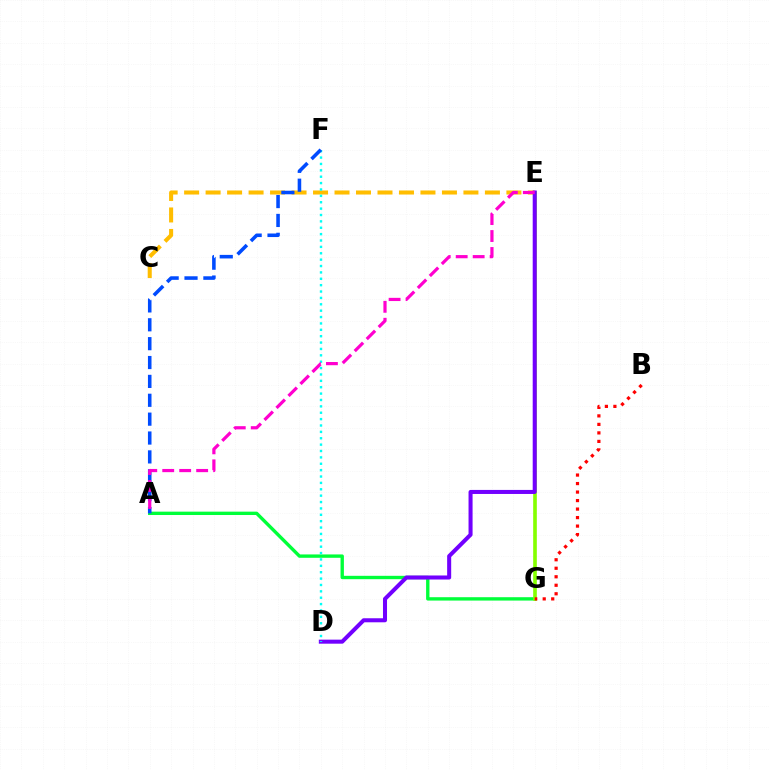{('A', 'G'): [{'color': '#00ff39', 'line_style': 'solid', 'thickness': 2.42}], ('C', 'E'): [{'color': '#ffbd00', 'line_style': 'dashed', 'thickness': 2.92}], ('E', 'G'): [{'color': '#84ff00', 'line_style': 'solid', 'thickness': 2.62}], ('D', 'E'): [{'color': '#7200ff', 'line_style': 'solid', 'thickness': 2.91}], ('D', 'F'): [{'color': '#00fff6', 'line_style': 'dotted', 'thickness': 1.73}], ('A', 'F'): [{'color': '#004bff', 'line_style': 'dashed', 'thickness': 2.56}], ('A', 'E'): [{'color': '#ff00cf', 'line_style': 'dashed', 'thickness': 2.3}], ('B', 'G'): [{'color': '#ff0000', 'line_style': 'dotted', 'thickness': 2.31}]}